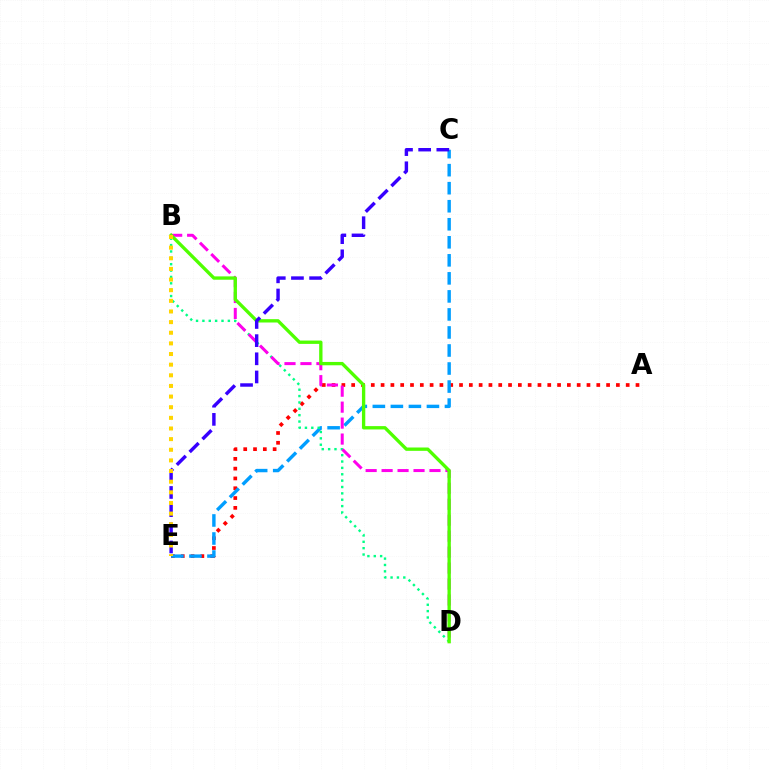{('A', 'E'): [{'color': '#ff0000', 'line_style': 'dotted', 'thickness': 2.66}], ('C', 'E'): [{'color': '#009eff', 'line_style': 'dashed', 'thickness': 2.45}, {'color': '#3700ff', 'line_style': 'dashed', 'thickness': 2.47}], ('B', 'D'): [{'color': '#00ff86', 'line_style': 'dotted', 'thickness': 1.73}, {'color': '#ff00ed', 'line_style': 'dashed', 'thickness': 2.17}, {'color': '#4fff00', 'line_style': 'solid', 'thickness': 2.4}], ('B', 'E'): [{'color': '#ffd500', 'line_style': 'dotted', 'thickness': 2.89}]}